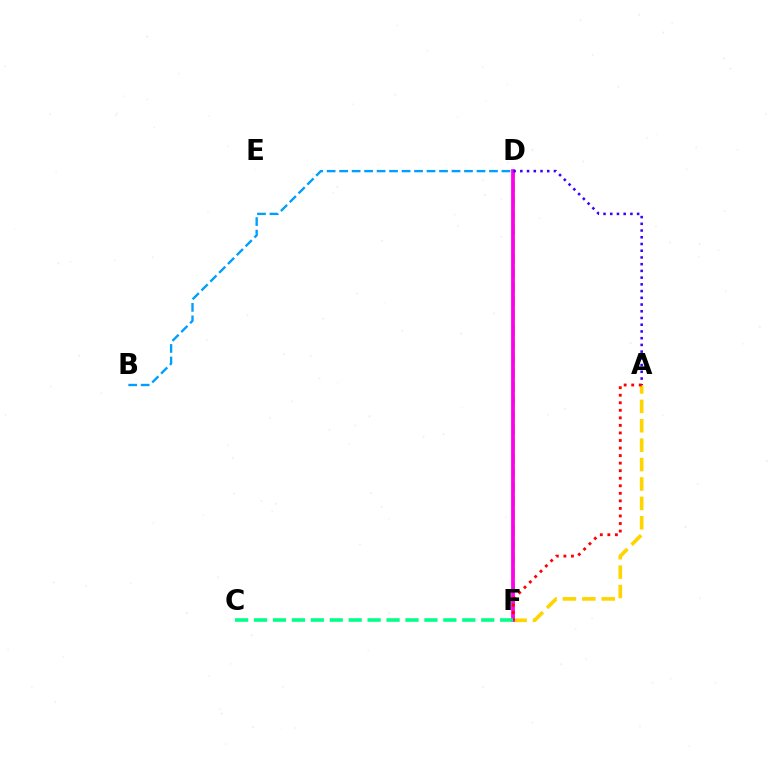{('A', 'F'): [{'color': '#ffd500', 'line_style': 'dashed', 'thickness': 2.64}, {'color': '#ff0000', 'line_style': 'dotted', 'thickness': 2.05}], ('D', 'F'): [{'color': '#4fff00', 'line_style': 'dashed', 'thickness': 1.94}, {'color': '#ff00ed', 'line_style': 'solid', 'thickness': 2.7}], ('A', 'D'): [{'color': '#3700ff', 'line_style': 'dotted', 'thickness': 1.83}], ('B', 'D'): [{'color': '#009eff', 'line_style': 'dashed', 'thickness': 1.7}], ('C', 'F'): [{'color': '#00ff86', 'line_style': 'dashed', 'thickness': 2.57}]}